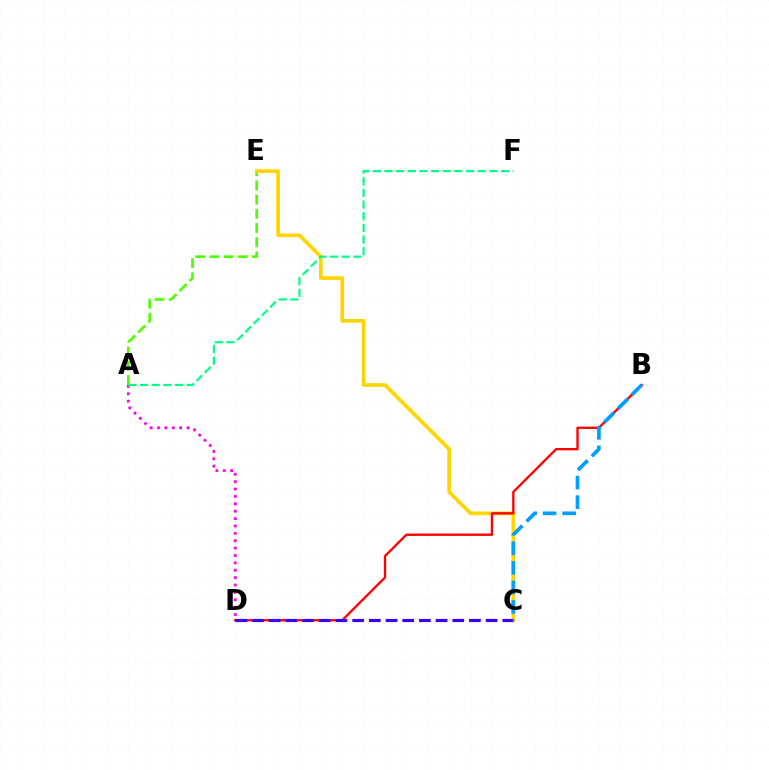{('A', 'E'): [{'color': '#4fff00', 'line_style': 'dashed', 'thickness': 1.93}], ('A', 'D'): [{'color': '#ff00ed', 'line_style': 'dotted', 'thickness': 2.01}], ('C', 'E'): [{'color': '#ffd500', 'line_style': 'solid', 'thickness': 2.64}], ('B', 'D'): [{'color': '#ff0000', 'line_style': 'solid', 'thickness': 1.69}], ('A', 'F'): [{'color': '#00ff86', 'line_style': 'dashed', 'thickness': 1.58}], ('C', 'D'): [{'color': '#3700ff', 'line_style': 'dashed', 'thickness': 2.27}], ('B', 'C'): [{'color': '#009eff', 'line_style': 'dashed', 'thickness': 2.66}]}